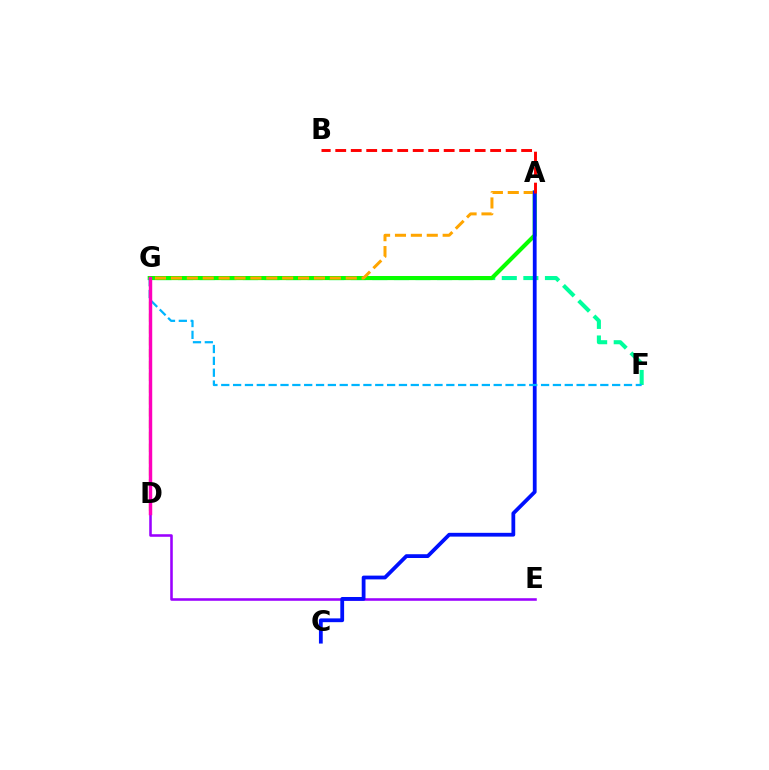{('D', 'G'): [{'color': '#b3ff00', 'line_style': 'dashed', 'thickness': 1.61}, {'color': '#ff00bd', 'line_style': 'solid', 'thickness': 2.47}], ('F', 'G'): [{'color': '#00ff9d', 'line_style': 'dashed', 'thickness': 2.93}, {'color': '#00b5ff', 'line_style': 'dashed', 'thickness': 1.61}], ('A', 'G'): [{'color': '#08ff00', 'line_style': 'solid', 'thickness': 2.95}, {'color': '#ffa500', 'line_style': 'dashed', 'thickness': 2.16}], ('D', 'E'): [{'color': '#9b00ff', 'line_style': 'solid', 'thickness': 1.84}], ('A', 'C'): [{'color': '#0010ff', 'line_style': 'solid', 'thickness': 2.73}], ('A', 'B'): [{'color': '#ff0000', 'line_style': 'dashed', 'thickness': 2.1}]}